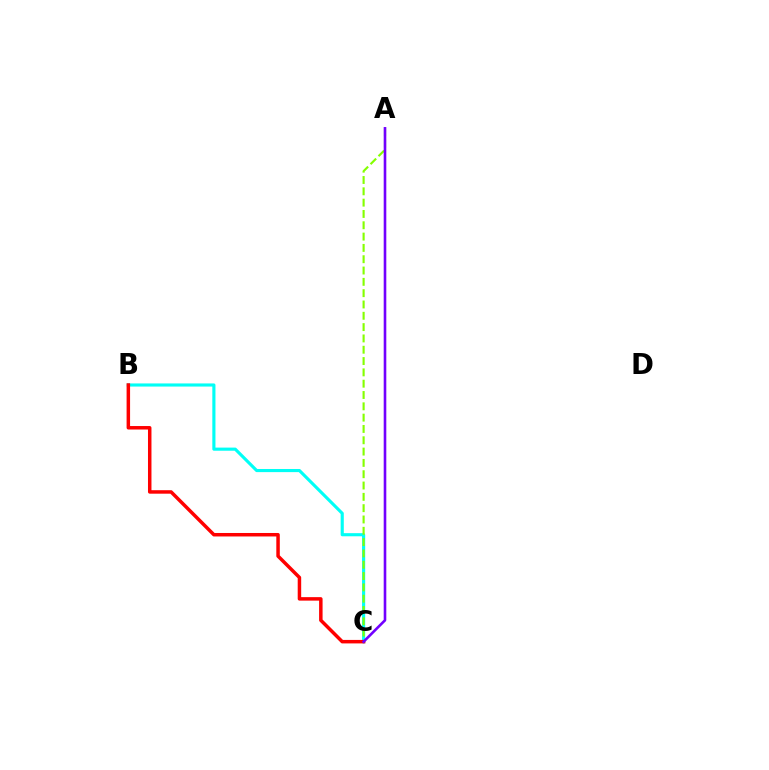{('B', 'C'): [{'color': '#00fff6', 'line_style': 'solid', 'thickness': 2.25}, {'color': '#ff0000', 'line_style': 'solid', 'thickness': 2.51}], ('A', 'C'): [{'color': '#84ff00', 'line_style': 'dashed', 'thickness': 1.54}, {'color': '#7200ff', 'line_style': 'solid', 'thickness': 1.88}]}